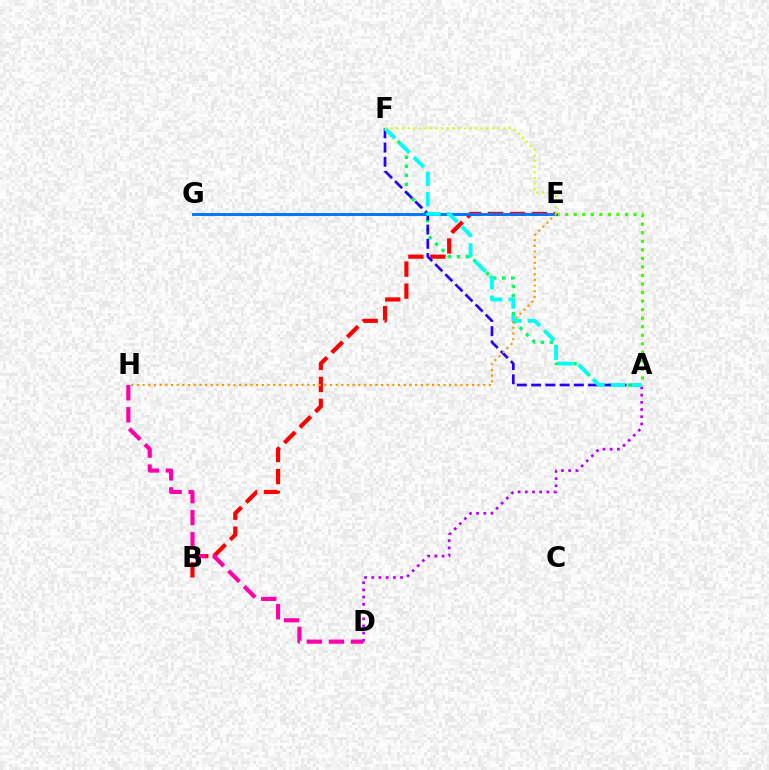{('B', 'E'): [{'color': '#ff0000', 'line_style': 'dashed', 'thickness': 2.98}], ('D', 'H'): [{'color': '#ff00ac', 'line_style': 'dashed', 'thickness': 3.0}], ('A', 'D'): [{'color': '#b900ff', 'line_style': 'dotted', 'thickness': 1.96}], ('A', 'F'): [{'color': '#00ff5c', 'line_style': 'dotted', 'thickness': 2.45}, {'color': '#2500ff', 'line_style': 'dashed', 'thickness': 1.94}, {'color': '#00fff6', 'line_style': 'dashed', 'thickness': 2.77}], ('A', 'E'): [{'color': '#3dff00', 'line_style': 'dotted', 'thickness': 2.32}], ('E', 'G'): [{'color': '#0074ff', 'line_style': 'solid', 'thickness': 2.08}], ('E', 'H'): [{'color': '#ff9400', 'line_style': 'dotted', 'thickness': 1.54}], ('E', 'F'): [{'color': '#d1ff00', 'line_style': 'dotted', 'thickness': 1.53}]}